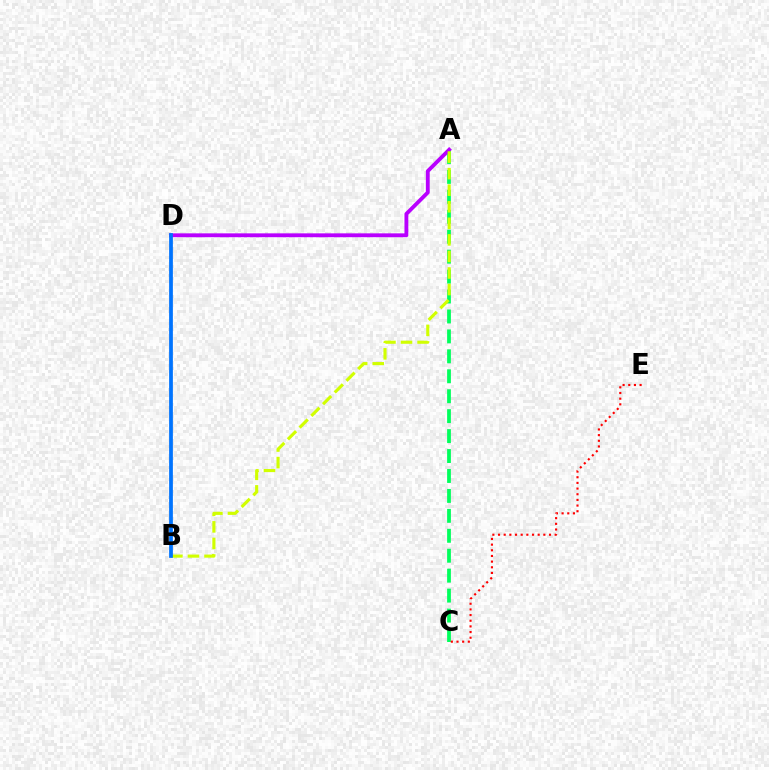{('A', 'C'): [{'color': '#00ff5c', 'line_style': 'dashed', 'thickness': 2.71}], ('A', 'D'): [{'color': '#b900ff', 'line_style': 'solid', 'thickness': 2.77}], ('A', 'B'): [{'color': '#d1ff00', 'line_style': 'dashed', 'thickness': 2.25}], ('C', 'E'): [{'color': '#ff0000', 'line_style': 'dotted', 'thickness': 1.54}], ('B', 'D'): [{'color': '#0074ff', 'line_style': 'solid', 'thickness': 2.7}]}